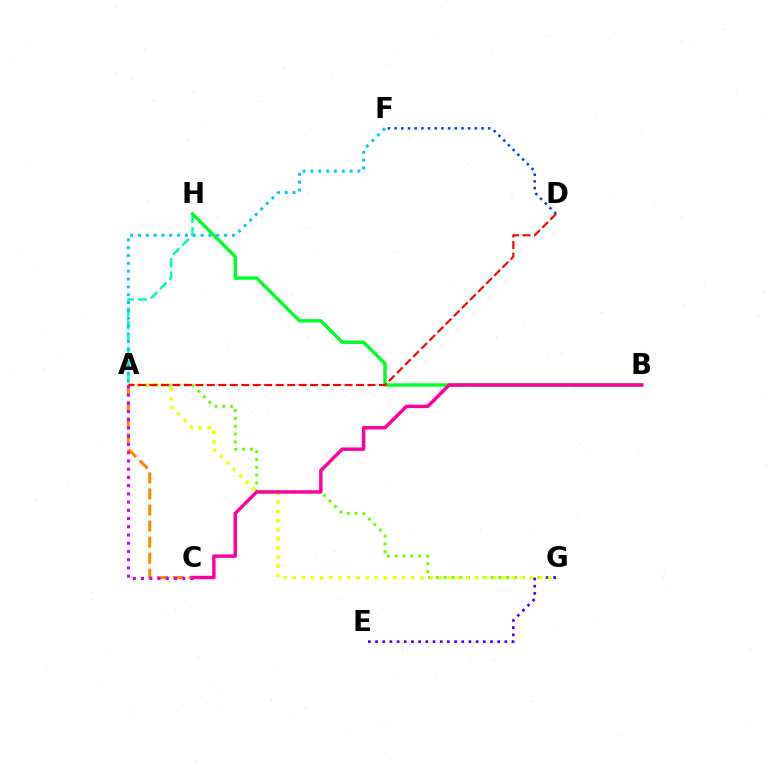{('D', 'F'): [{'color': '#003fff', 'line_style': 'dotted', 'thickness': 1.82}], ('A', 'C'): [{'color': '#ff8800', 'line_style': 'dashed', 'thickness': 2.18}, {'color': '#d600ff', 'line_style': 'dotted', 'thickness': 2.24}], ('A', 'G'): [{'color': '#66ff00', 'line_style': 'dotted', 'thickness': 2.12}, {'color': '#eeff00', 'line_style': 'dotted', 'thickness': 2.48}], ('E', 'G'): [{'color': '#4f00ff', 'line_style': 'dotted', 'thickness': 1.95}], ('A', 'H'): [{'color': '#00ffaf', 'line_style': 'dashed', 'thickness': 1.8}], ('B', 'H'): [{'color': '#00ff27', 'line_style': 'solid', 'thickness': 2.45}], ('A', 'F'): [{'color': '#00c7ff', 'line_style': 'dotted', 'thickness': 2.13}], ('B', 'C'): [{'color': '#ff00a0', 'line_style': 'solid', 'thickness': 2.48}], ('A', 'D'): [{'color': '#ff0000', 'line_style': 'dashed', 'thickness': 1.56}]}